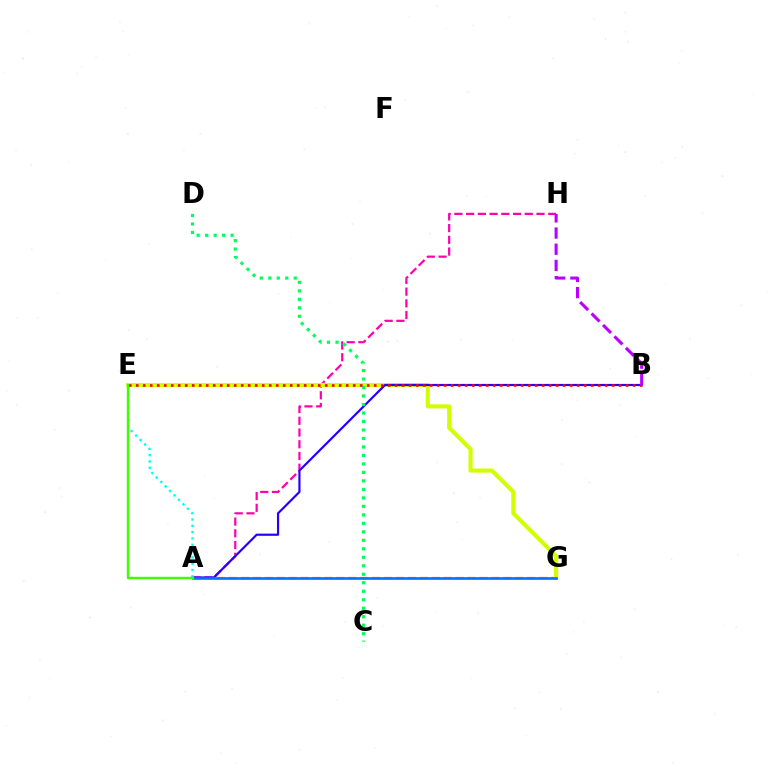{('A', 'G'): [{'color': '#ff9400', 'line_style': 'dashed', 'thickness': 1.62}, {'color': '#0074ff', 'line_style': 'solid', 'thickness': 1.89}], ('A', 'H'): [{'color': '#ff00ac', 'line_style': 'dashed', 'thickness': 1.59}], ('E', 'G'): [{'color': '#d1ff00', 'line_style': 'solid', 'thickness': 2.95}], ('A', 'B'): [{'color': '#2500ff', 'line_style': 'solid', 'thickness': 1.57}], ('A', 'E'): [{'color': '#00fff6', 'line_style': 'dotted', 'thickness': 1.72}, {'color': '#3dff00', 'line_style': 'solid', 'thickness': 1.74}], ('C', 'D'): [{'color': '#00ff5c', 'line_style': 'dotted', 'thickness': 2.31}], ('B', 'E'): [{'color': '#ff0000', 'line_style': 'dotted', 'thickness': 1.9}], ('B', 'H'): [{'color': '#b900ff', 'line_style': 'dashed', 'thickness': 2.2}]}